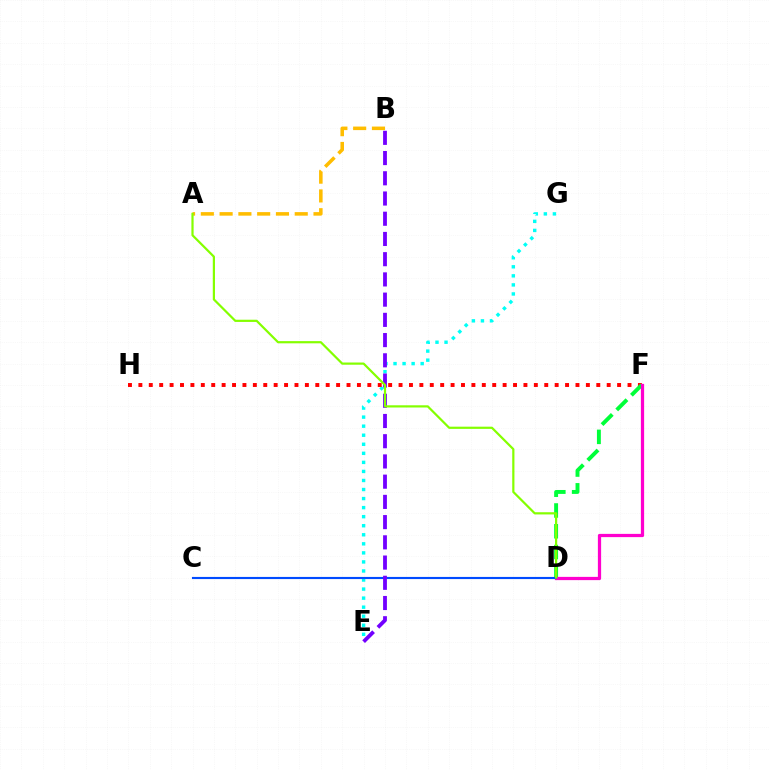{('A', 'B'): [{'color': '#ffbd00', 'line_style': 'dashed', 'thickness': 2.55}], ('E', 'G'): [{'color': '#00fff6', 'line_style': 'dotted', 'thickness': 2.46}], ('F', 'H'): [{'color': '#ff0000', 'line_style': 'dotted', 'thickness': 2.83}], ('D', 'F'): [{'color': '#00ff39', 'line_style': 'dashed', 'thickness': 2.82}, {'color': '#ff00cf', 'line_style': 'solid', 'thickness': 2.33}], ('C', 'D'): [{'color': '#004bff', 'line_style': 'solid', 'thickness': 1.54}], ('B', 'E'): [{'color': '#7200ff', 'line_style': 'dashed', 'thickness': 2.75}], ('A', 'D'): [{'color': '#84ff00', 'line_style': 'solid', 'thickness': 1.59}]}